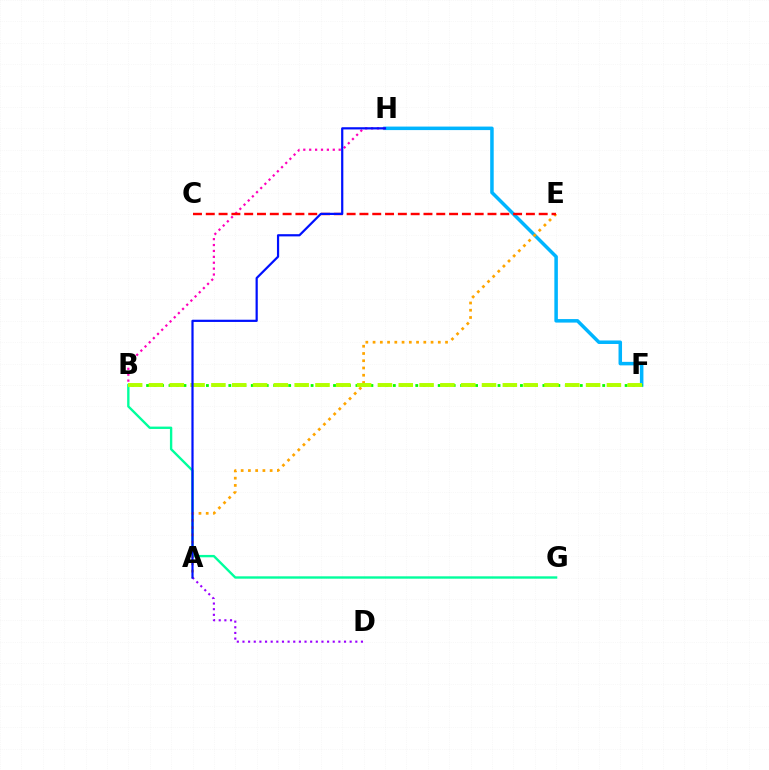{('F', 'H'): [{'color': '#00b5ff', 'line_style': 'solid', 'thickness': 2.53}], ('B', 'G'): [{'color': '#00ff9d', 'line_style': 'solid', 'thickness': 1.7}], ('B', 'H'): [{'color': '#ff00bd', 'line_style': 'dotted', 'thickness': 1.6}], ('A', 'D'): [{'color': '#9b00ff', 'line_style': 'dotted', 'thickness': 1.53}], ('B', 'F'): [{'color': '#08ff00', 'line_style': 'dotted', 'thickness': 2.03}, {'color': '#b3ff00', 'line_style': 'dashed', 'thickness': 2.83}], ('A', 'E'): [{'color': '#ffa500', 'line_style': 'dotted', 'thickness': 1.97}], ('C', 'E'): [{'color': '#ff0000', 'line_style': 'dashed', 'thickness': 1.74}], ('A', 'H'): [{'color': '#0010ff', 'line_style': 'solid', 'thickness': 1.59}]}